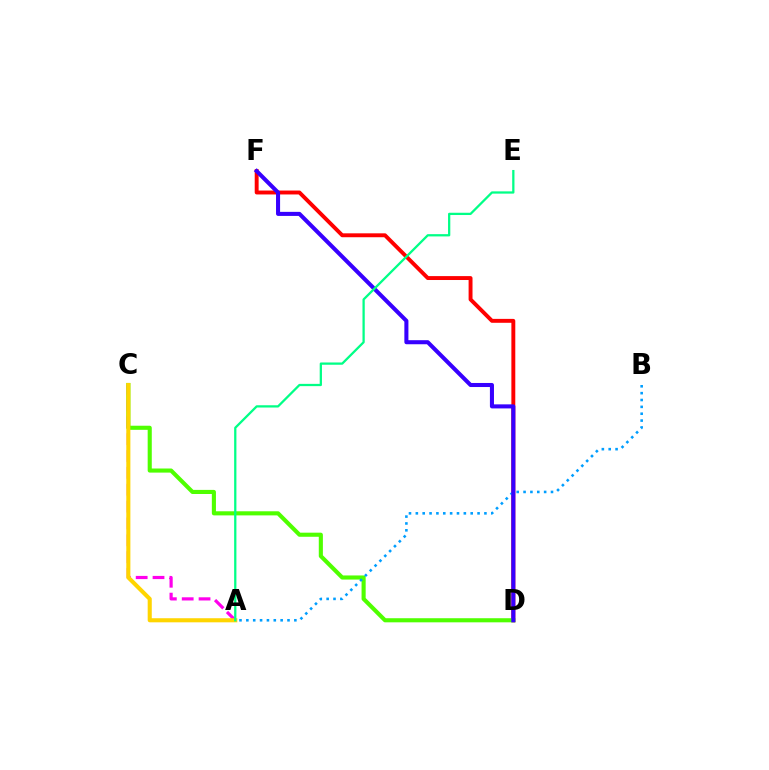{('D', 'F'): [{'color': '#ff0000', 'line_style': 'solid', 'thickness': 2.82}, {'color': '#3700ff', 'line_style': 'solid', 'thickness': 2.92}], ('C', 'D'): [{'color': '#4fff00', 'line_style': 'solid', 'thickness': 2.95}], ('A', 'C'): [{'color': '#ff00ed', 'line_style': 'dashed', 'thickness': 2.29}, {'color': '#ffd500', 'line_style': 'solid', 'thickness': 2.94}], ('A', 'B'): [{'color': '#009eff', 'line_style': 'dotted', 'thickness': 1.86}], ('A', 'E'): [{'color': '#00ff86', 'line_style': 'solid', 'thickness': 1.63}]}